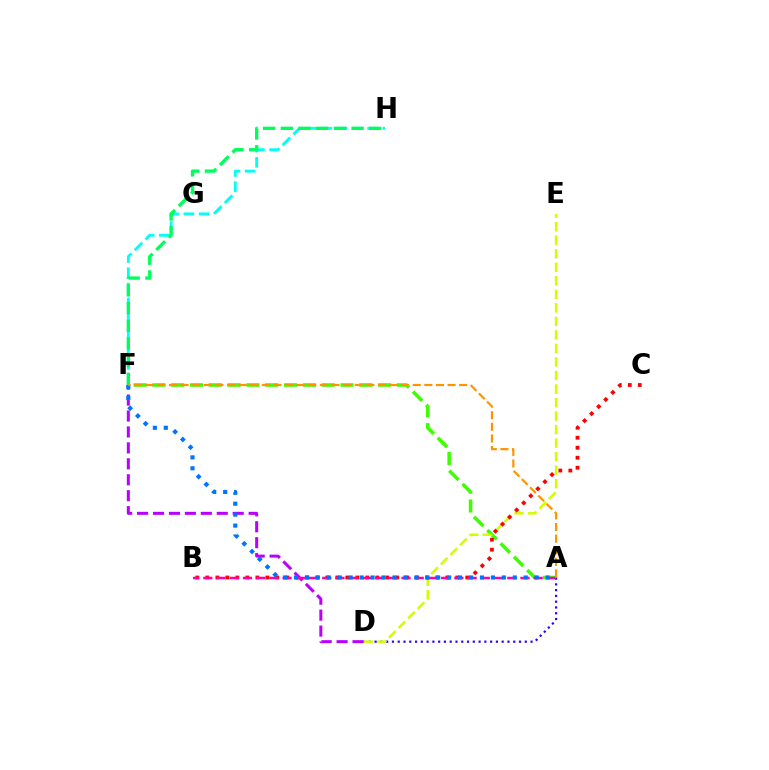{('A', 'F'): [{'color': '#3dff00', 'line_style': 'dashed', 'thickness': 2.56}, {'color': '#0074ff', 'line_style': 'dotted', 'thickness': 2.97}, {'color': '#ff9400', 'line_style': 'dashed', 'thickness': 1.58}], ('A', 'D'): [{'color': '#2500ff', 'line_style': 'dotted', 'thickness': 1.57}], ('F', 'H'): [{'color': '#00fff6', 'line_style': 'dashed', 'thickness': 2.07}, {'color': '#00ff5c', 'line_style': 'dashed', 'thickness': 2.4}], ('D', 'E'): [{'color': '#d1ff00', 'line_style': 'dashed', 'thickness': 1.84}], ('B', 'C'): [{'color': '#ff0000', 'line_style': 'dotted', 'thickness': 2.72}], ('D', 'F'): [{'color': '#b900ff', 'line_style': 'dashed', 'thickness': 2.17}], ('A', 'B'): [{'color': '#ff00ac', 'line_style': 'dashed', 'thickness': 1.8}]}